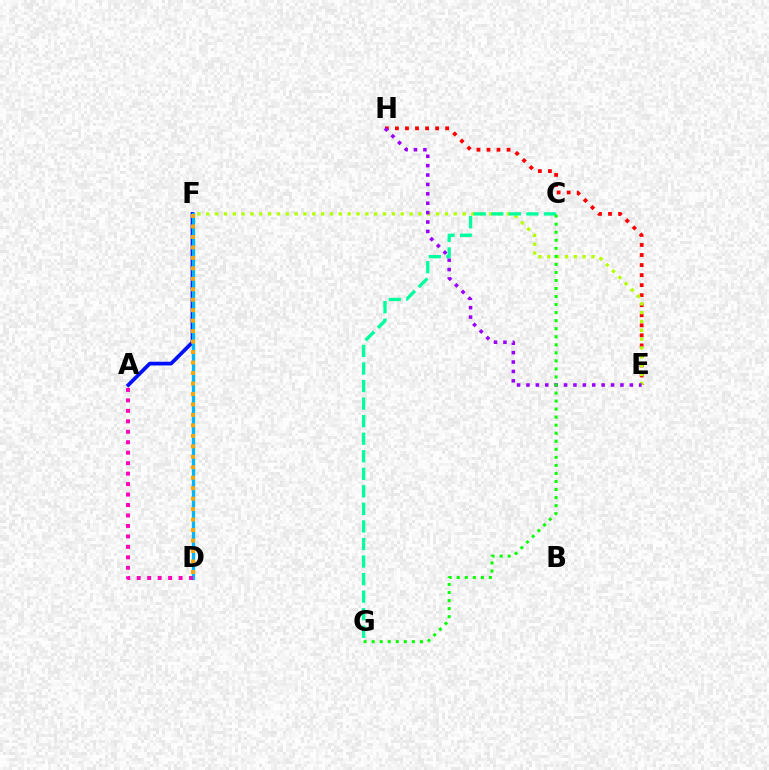{('E', 'H'): [{'color': '#ff0000', 'line_style': 'dotted', 'thickness': 2.73}, {'color': '#9b00ff', 'line_style': 'dotted', 'thickness': 2.55}], ('A', 'F'): [{'color': '#0010ff', 'line_style': 'solid', 'thickness': 2.68}], ('E', 'F'): [{'color': '#b3ff00', 'line_style': 'dotted', 'thickness': 2.4}], ('D', 'F'): [{'color': '#00b5ff', 'line_style': 'solid', 'thickness': 2.38}, {'color': '#ffa500', 'line_style': 'dotted', 'thickness': 2.84}], ('A', 'D'): [{'color': '#ff00bd', 'line_style': 'dotted', 'thickness': 2.84}], ('C', 'G'): [{'color': '#00ff9d', 'line_style': 'dashed', 'thickness': 2.38}, {'color': '#08ff00', 'line_style': 'dotted', 'thickness': 2.18}]}